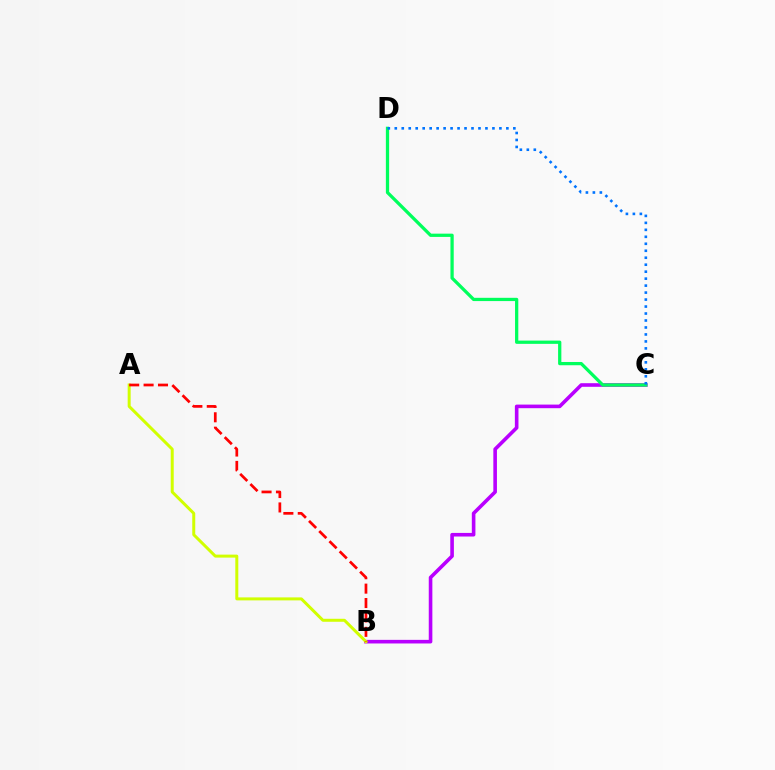{('B', 'C'): [{'color': '#b900ff', 'line_style': 'solid', 'thickness': 2.59}], ('A', 'B'): [{'color': '#d1ff00', 'line_style': 'solid', 'thickness': 2.15}, {'color': '#ff0000', 'line_style': 'dashed', 'thickness': 1.96}], ('C', 'D'): [{'color': '#00ff5c', 'line_style': 'solid', 'thickness': 2.35}, {'color': '#0074ff', 'line_style': 'dotted', 'thickness': 1.89}]}